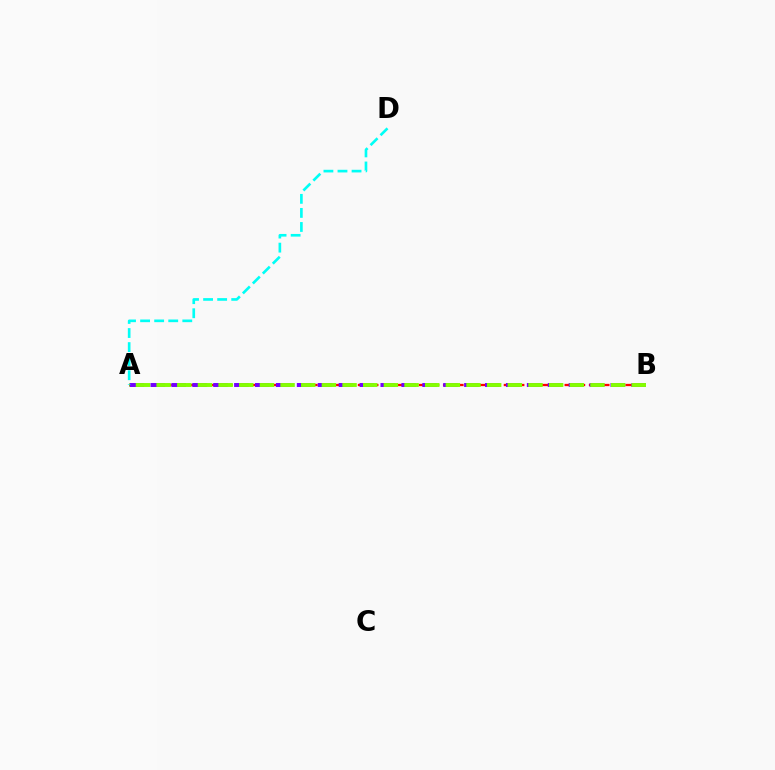{('A', 'B'): [{'color': '#ff0000', 'line_style': 'dashed', 'thickness': 1.65}, {'color': '#7200ff', 'line_style': 'dashed', 'thickness': 2.84}, {'color': '#84ff00', 'line_style': 'dashed', 'thickness': 2.81}], ('A', 'D'): [{'color': '#00fff6', 'line_style': 'dashed', 'thickness': 1.91}]}